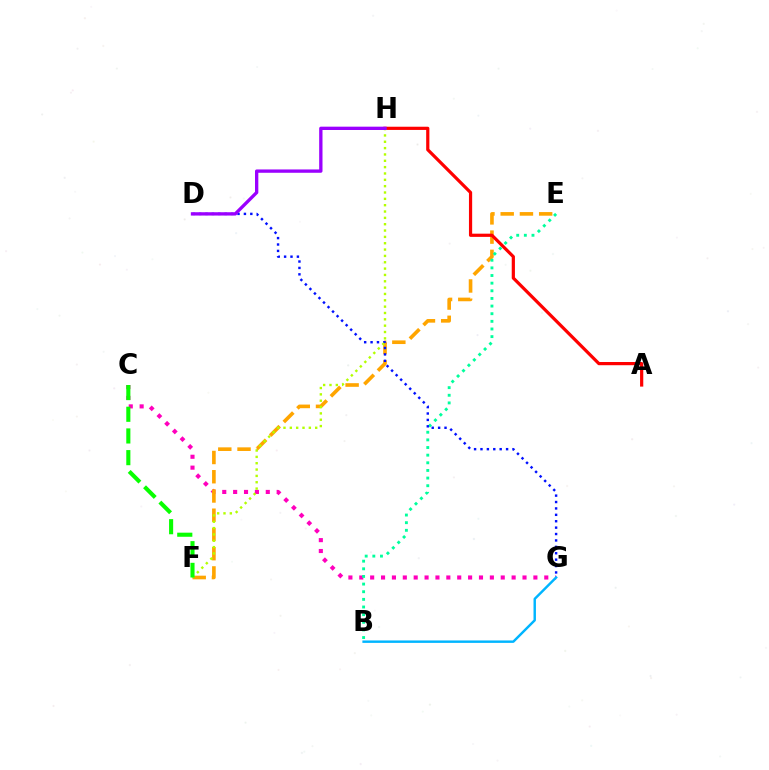{('C', 'G'): [{'color': '#ff00bd', 'line_style': 'dotted', 'thickness': 2.96}], ('B', 'G'): [{'color': '#00b5ff', 'line_style': 'solid', 'thickness': 1.76}], ('E', 'F'): [{'color': '#ffa500', 'line_style': 'dashed', 'thickness': 2.61}], ('B', 'E'): [{'color': '#00ff9d', 'line_style': 'dotted', 'thickness': 2.08}], ('D', 'G'): [{'color': '#0010ff', 'line_style': 'dotted', 'thickness': 1.74}], ('A', 'H'): [{'color': '#ff0000', 'line_style': 'solid', 'thickness': 2.31}], ('F', 'H'): [{'color': '#b3ff00', 'line_style': 'dotted', 'thickness': 1.72}], ('C', 'F'): [{'color': '#08ff00', 'line_style': 'dashed', 'thickness': 2.95}], ('D', 'H'): [{'color': '#9b00ff', 'line_style': 'solid', 'thickness': 2.39}]}